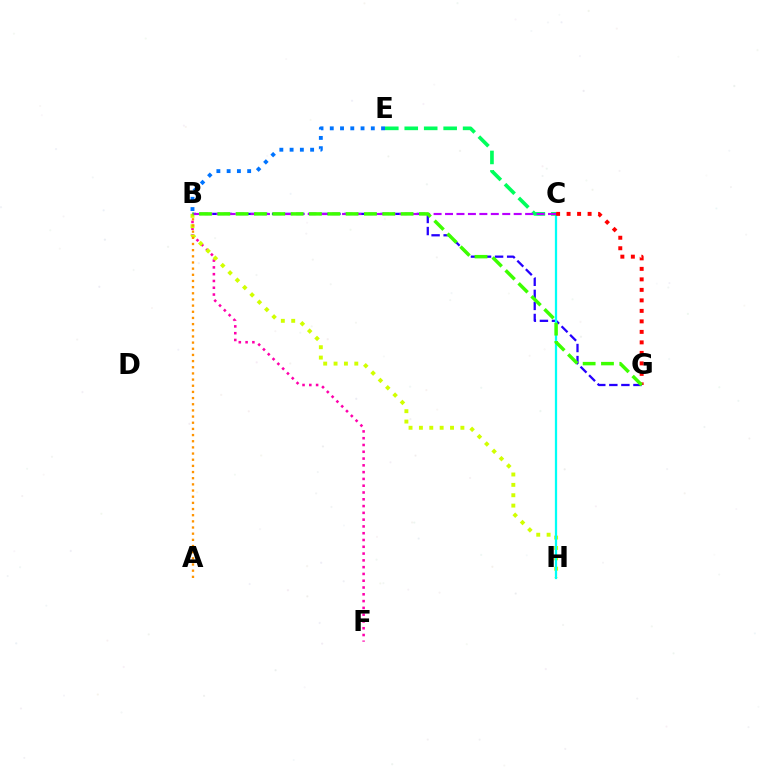{('B', 'F'): [{'color': '#ff00ac', 'line_style': 'dotted', 'thickness': 1.84}], ('B', 'G'): [{'color': '#2500ff', 'line_style': 'dashed', 'thickness': 1.64}, {'color': '#3dff00', 'line_style': 'dashed', 'thickness': 2.49}], ('B', 'H'): [{'color': '#d1ff00', 'line_style': 'dotted', 'thickness': 2.82}], ('C', 'H'): [{'color': '#00fff6', 'line_style': 'solid', 'thickness': 1.63}], ('C', 'E'): [{'color': '#00ff5c', 'line_style': 'dashed', 'thickness': 2.64}], ('A', 'B'): [{'color': '#ff9400', 'line_style': 'dotted', 'thickness': 1.67}], ('B', 'E'): [{'color': '#0074ff', 'line_style': 'dotted', 'thickness': 2.79}], ('C', 'G'): [{'color': '#ff0000', 'line_style': 'dotted', 'thickness': 2.85}], ('B', 'C'): [{'color': '#b900ff', 'line_style': 'dashed', 'thickness': 1.55}]}